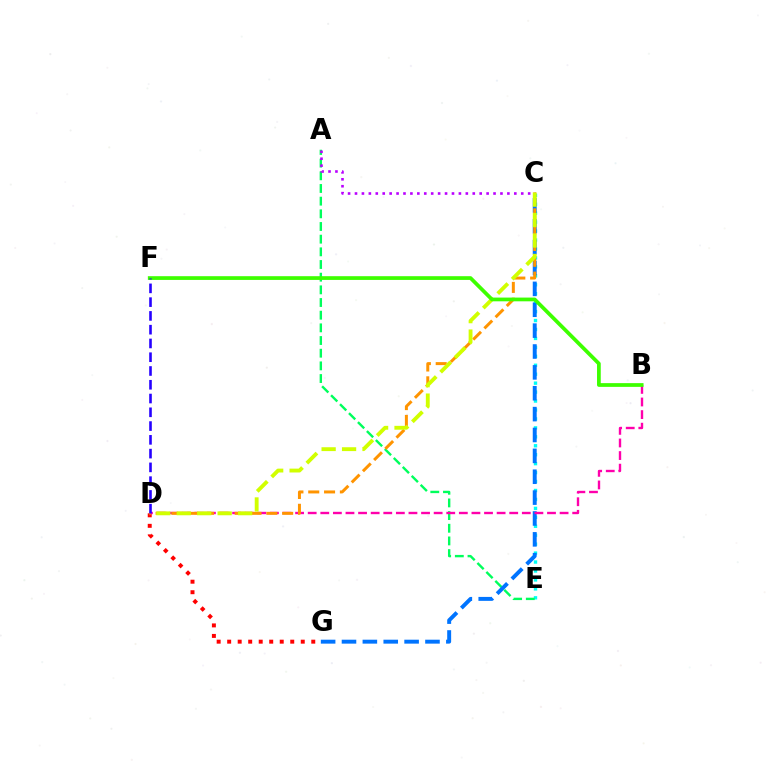{('C', 'E'): [{'color': '#00fff6', 'line_style': 'dotted', 'thickness': 2.43}], ('A', 'E'): [{'color': '#00ff5c', 'line_style': 'dashed', 'thickness': 1.72}], ('A', 'C'): [{'color': '#b900ff', 'line_style': 'dotted', 'thickness': 1.88}], ('D', 'G'): [{'color': '#ff0000', 'line_style': 'dotted', 'thickness': 2.86}], ('C', 'G'): [{'color': '#0074ff', 'line_style': 'dashed', 'thickness': 2.84}], ('B', 'D'): [{'color': '#ff00ac', 'line_style': 'dashed', 'thickness': 1.71}], ('C', 'D'): [{'color': '#ff9400', 'line_style': 'dashed', 'thickness': 2.15}, {'color': '#d1ff00', 'line_style': 'dashed', 'thickness': 2.78}], ('B', 'F'): [{'color': '#3dff00', 'line_style': 'solid', 'thickness': 2.69}], ('D', 'F'): [{'color': '#2500ff', 'line_style': 'dashed', 'thickness': 1.87}]}